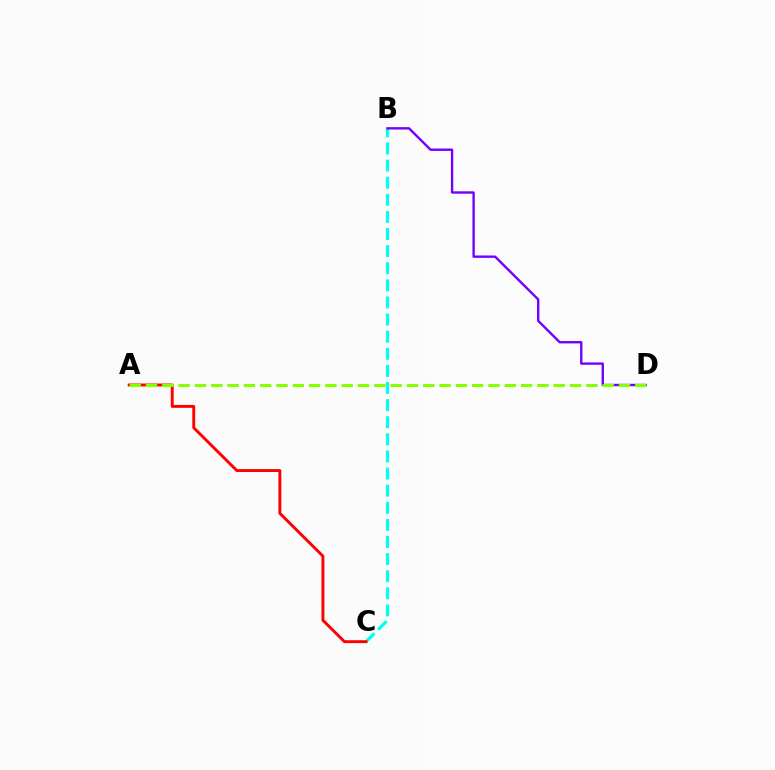{('B', 'C'): [{'color': '#00fff6', 'line_style': 'dashed', 'thickness': 2.32}], ('A', 'C'): [{'color': '#ff0000', 'line_style': 'solid', 'thickness': 2.09}], ('B', 'D'): [{'color': '#7200ff', 'line_style': 'solid', 'thickness': 1.71}], ('A', 'D'): [{'color': '#84ff00', 'line_style': 'dashed', 'thickness': 2.22}]}